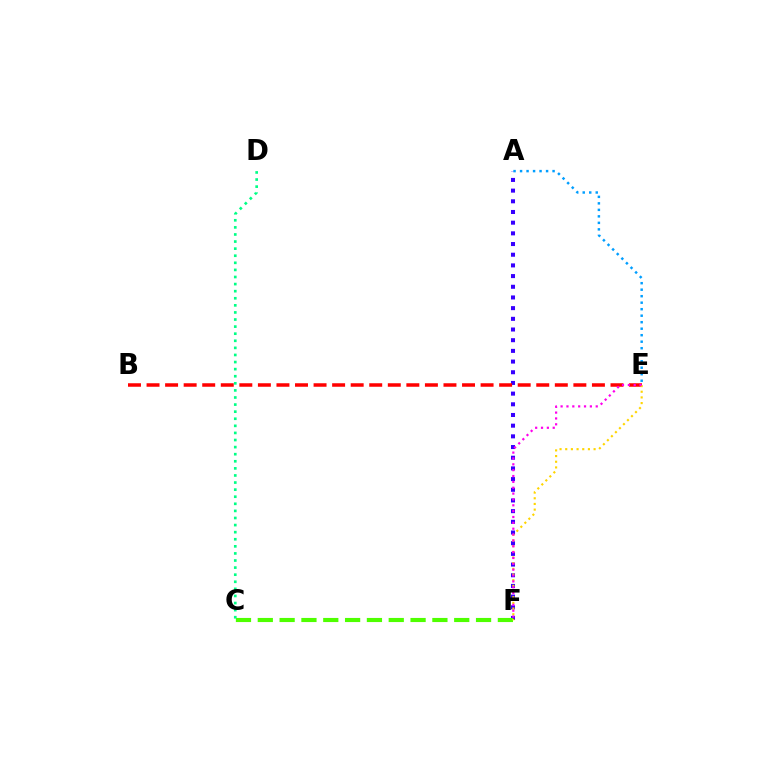{('A', 'F'): [{'color': '#3700ff', 'line_style': 'dotted', 'thickness': 2.9}], ('A', 'E'): [{'color': '#009eff', 'line_style': 'dotted', 'thickness': 1.77}], ('C', 'F'): [{'color': '#4fff00', 'line_style': 'dashed', 'thickness': 2.96}], ('B', 'E'): [{'color': '#ff0000', 'line_style': 'dashed', 'thickness': 2.52}], ('E', 'F'): [{'color': '#ffd500', 'line_style': 'dotted', 'thickness': 1.54}, {'color': '#ff00ed', 'line_style': 'dotted', 'thickness': 1.59}], ('C', 'D'): [{'color': '#00ff86', 'line_style': 'dotted', 'thickness': 1.93}]}